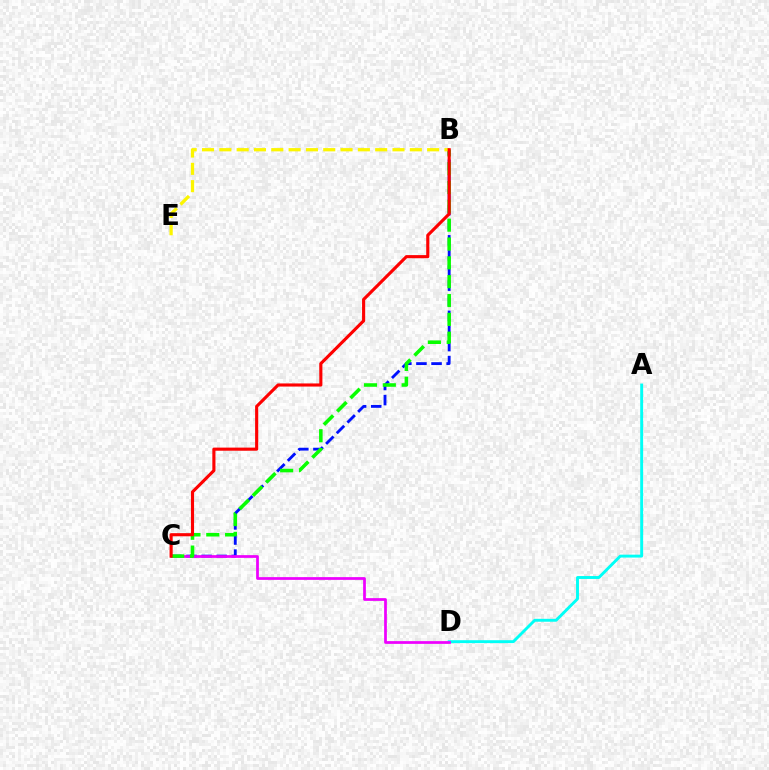{('B', 'C'): [{'color': '#0010ff', 'line_style': 'dashed', 'thickness': 2.05}, {'color': '#08ff00', 'line_style': 'dashed', 'thickness': 2.56}, {'color': '#ff0000', 'line_style': 'solid', 'thickness': 2.25}], ('A', 'D'): [{'color': '#00fff6', 'line_style': 'solid', 'thickness': 2.09}], ('C', 'D'): [{'color': '#ee00ff', 'line_style': 'solid', 'thickness': 1.97}], ('B', 'E'): [{'color': '#fcf500', 'line_style': 'dashed', 'thickness': 2.35}]}